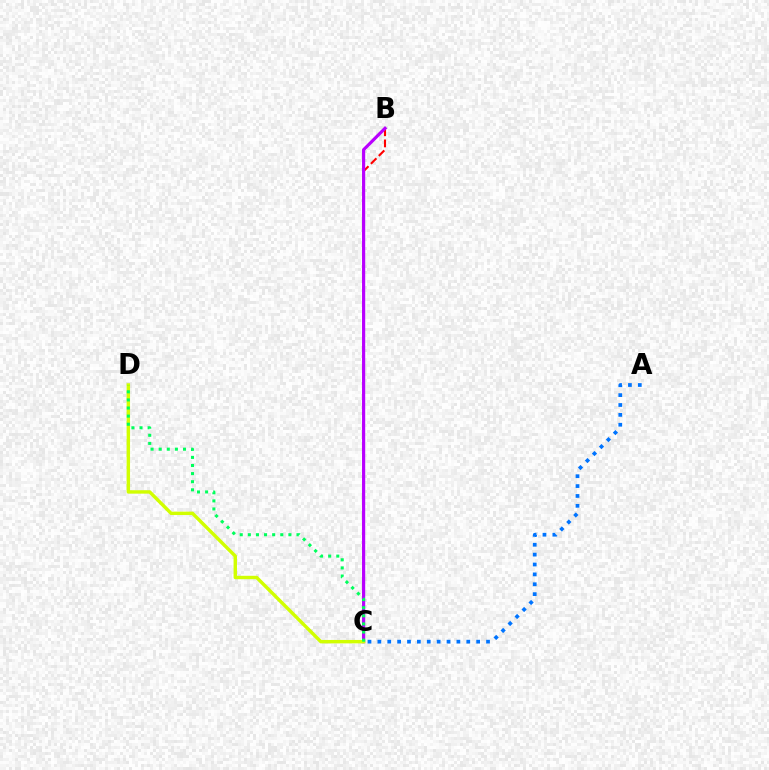{('B', 'C'): [{'color': '#ff0000', 'line_style': 'dashed', 'thickness': 1.52}, {'color': '#b900ff', 'line_style': 'solid', 'thickness': 2.28}], ('C', 'D'): [{'color': '#d1ff00', 'line_style': 'solid', 'thickness': 2.46}, {'color': '#00ff5c', 'line_style': 'dotted', 'thickness': 2.2}], ('A', 'C'): [{'color': '#0074ff', 'line_style': 'dotted', 'thickness': 2.68}]}